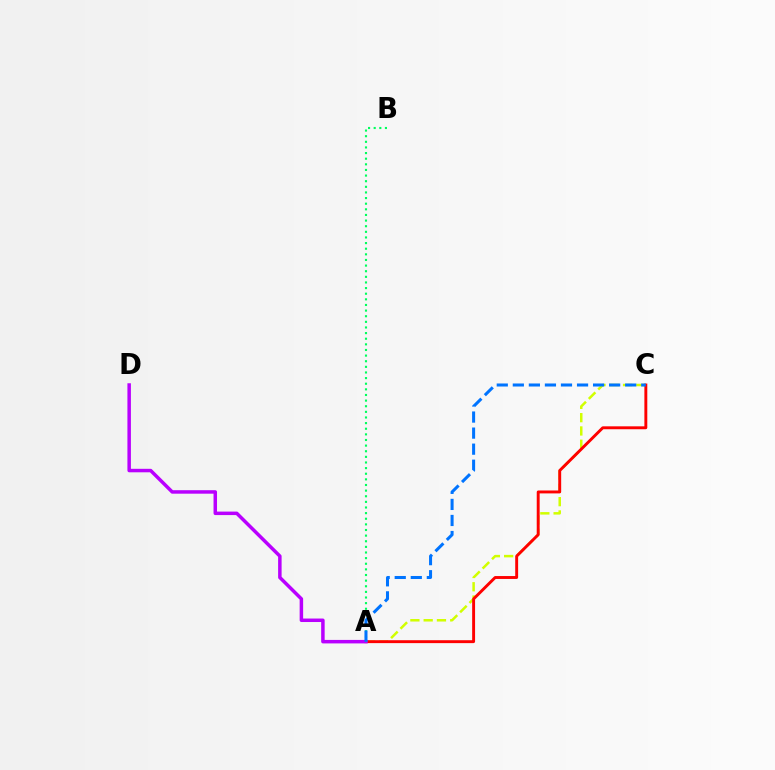{('A', 'C'): [{'color': '#d1ff00', 'line_style': 'dashed', 'thickness': 1.8}, {'color': '#ff0000', 'line_style': 'solid', 'thickness': 2.1}, {'color': '#0074ff', 'line_style': 'dashed', 'thickness': 2.18}], ('A', 'D'): [{'color': '#b900ff', 'line_style': 'solid', 'thickness': 2.51}], ('A', 'B'): [{'color': '#00ff5c', 'line_style': 'dotted', 'thickness': 1.53}]}